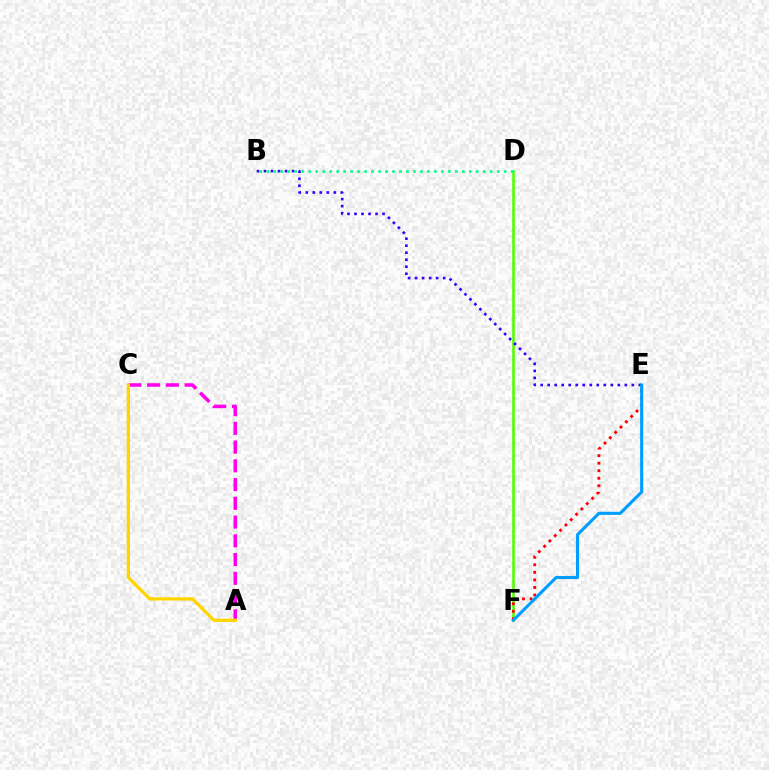{('D', 'F'): [{'color': '#4fff00', 'line_style': 'solid', 'thickness': 1.84}], ('A', 'C'): [{'color': '#ff00ed', 'line_style': 'dashed', 'thickness': 2.55}, {'color': '#ffd500', 'line_style': 'solid', 'thickness': 2.36}], ('B', 'E'): [{'color': '#3700ff', 'line_style': 'dotted', 'thickness': 1.91}], ('E', 'F'): [{'color': '#ff0000', 'line_style': 'dotted', 'thickness': 2.05}, {'color': '#009eff', 'line_style': 'solid', 'thickness': 2.23}], ('B', 'D'): [{'color': '#00ff86', 'line_style': 'dotted', 'thickness': 1.9}]}